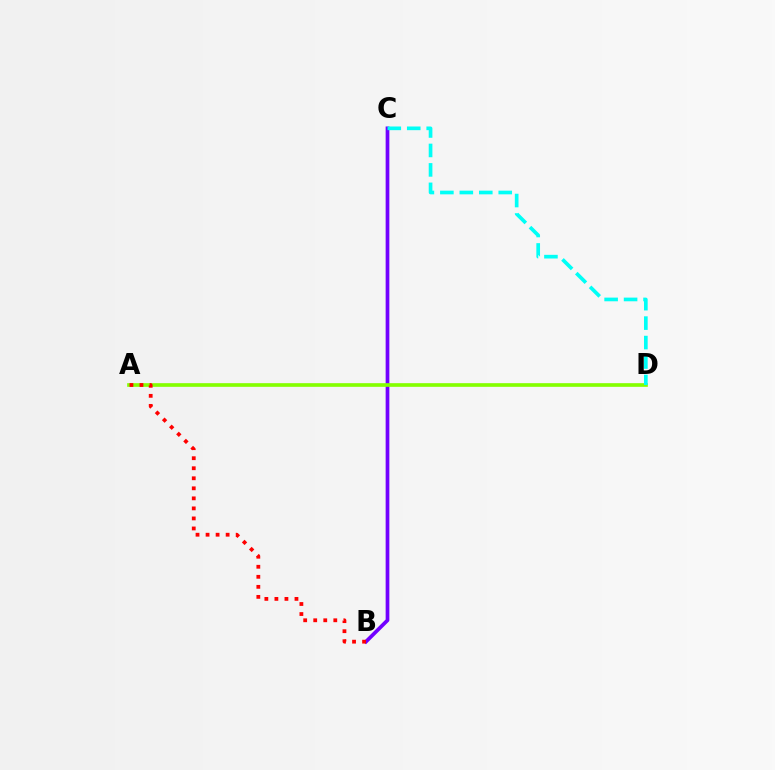{('B', 'C'): [{'color': '#7200ff', 'line_style': 'solid', 'thickness': 2.67}], ('A', 'D'): [{'color': '#84ff00', 'line_style': 'solid', 'thickness': 2.63}], ('A', 'B'): [{'color': '#ff0000', 'line_style': 'dotted', 'thickness': 2.73}], ('C', 'D'): [{'color': '#00fff6', 'line_style': 'dashed', 'thickness': 2.64}]}